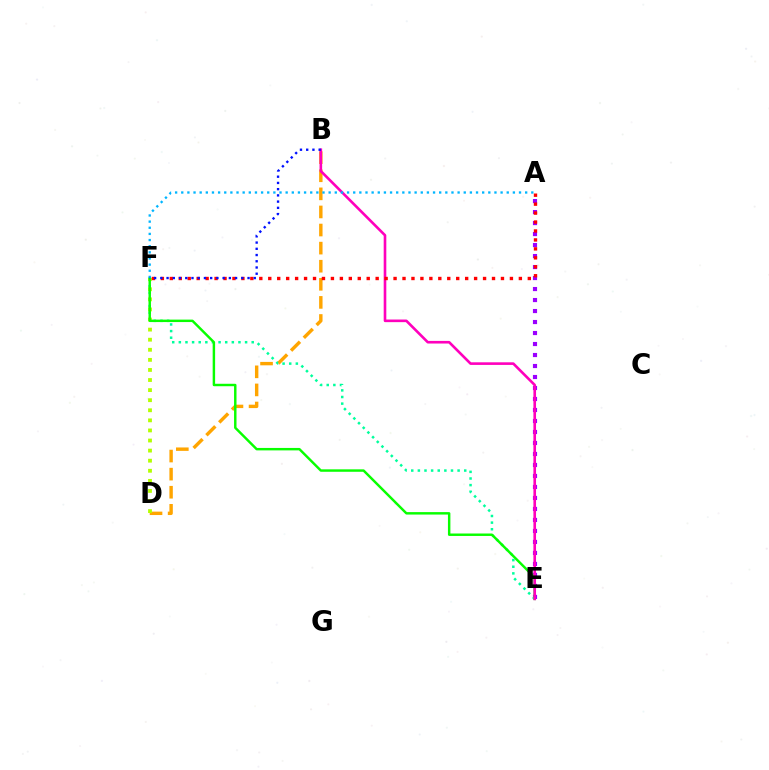{('B', 'D'): [{'color': '#ffa500', 'line_style': 'dashed', 'thickness': 2.46}], ('A', 'E'): [{'color': '#9b00ff', 'line_style': 'dotted', 'thickness': 2.99}], ('E', 'F'): [{'color': '#00ff9d', 'line_style': 'dotted', 'thickness': 1.8}, {'color': '#08ff00', 'line_style': 'solid', 'thickness': 1.76}], ('D', 'F'): [{'color': '#b3ff00', 'line_style': 'dotted', 'thickness': 2.74}], ('B', 'E'): [{'color': '#ff00bd', 'line_style': 'solid', 'thickness': 1.89}], ('A', 'F'): [{'color': '#00b5ff', 'line_style': 'dotted', 'thickness': 1.67}, {'color': '#ff0000', 'line_style': 'dotted', 'thickness': 2.43}], ('B', 'F'): [{'color': '#0010ff', 'line_style': 'dotted', 'thickness': 1.69}]}